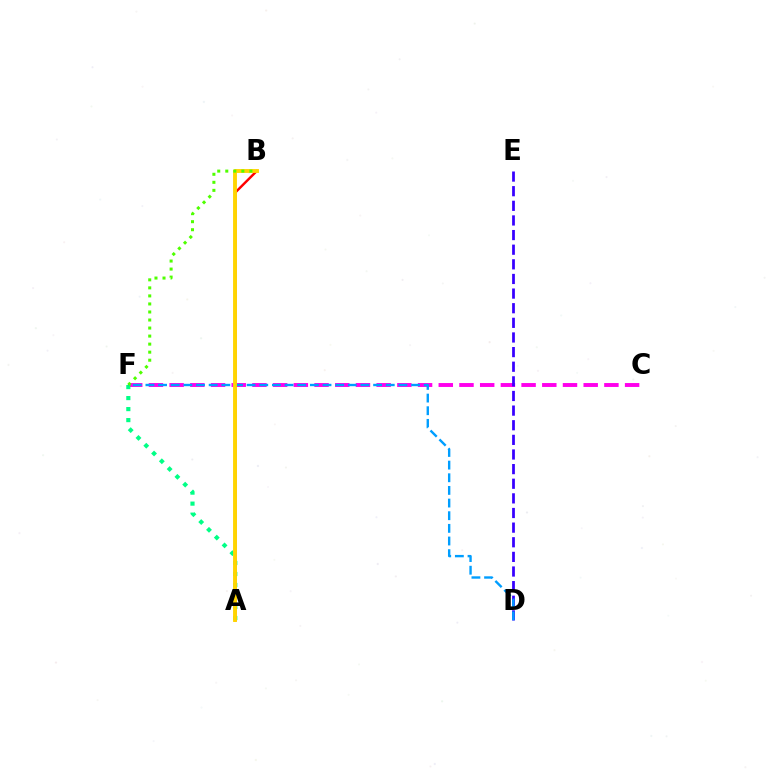{('C', 'F'): [{'color': '#ff00ed', 'line_style': 'dashed', 'thickness': 2.81}], ('D', 'E'): [{'color': '#3700ff', 'line_style': 'dashed', 'thickness': 1.99}], ('A', 'F'): [{'color': '#00ff86', 'line_style': 'dotted', 'thickness': 2.99}], ('A', 'B'): [{'color': '#ff0000', 'line_style': 'solid', 'thickness': 1.75}, {'color': '#ffd500', 'line_style': 'solid', 'thickness': 2.79}], ('D', 'F'): [{'color': '#009eff', 'line_style': 'dashed', 'thickness': 1.72}], ('B', 'F'): [{'color': '#4fff00', 'line_style': 'dotted', 'thickness': 2.18}]}